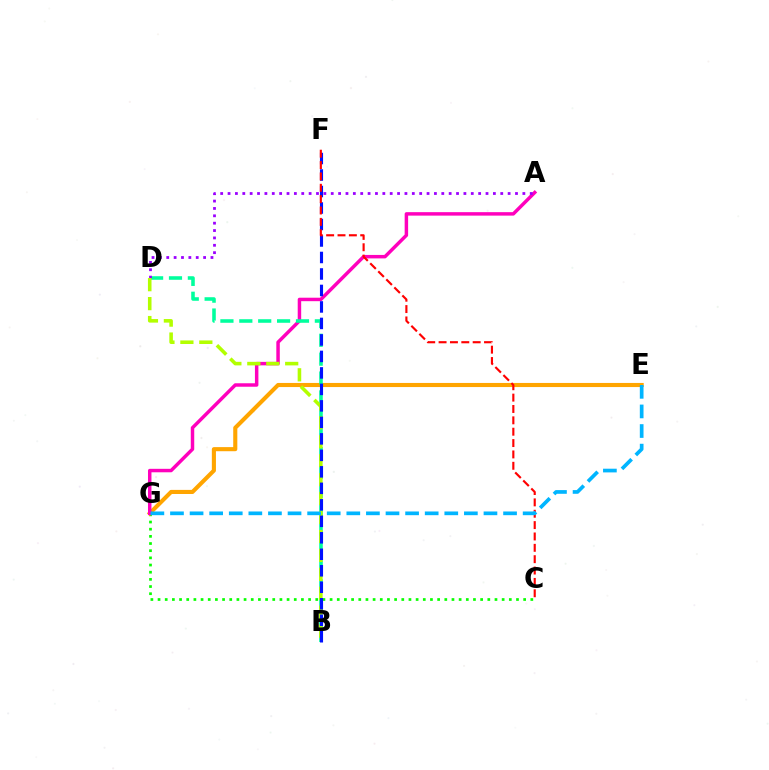{('C', 'G'): [{'color': '#08ff00', 'line_style': 'dotted', 'thickness': 1.95}], ('E', 'G'): [{'color': '#ffa500', 'line_style': 'solid', 'thickness': 2.95}, {'color': '#00b5ff', 'line_style': 'dashed', 'thickness': 2.66}], ('A', 'G'): [{'color': '#ff00bd', 'line_style': 'solid', 'thickness': 2.5}], ('B', 'D'): [{'color': '#00ff9d', 'line_style': 'dashed', 'thickness': 2.57}, {'color': '#b3ff00', 'line_style': 'dashed', 'thickness': 2.57}], ('A', 'D'): [{'color': '#9b00ff', 'line_style': 'dotted', 'thickness': 2.0}], ('B', 'F'): [{'color': '#0010ff', 'line_style': 'dashed', 'thickness': 2.24}], ('C', 'F'): [{'color': '#ff0000', 'line_style': 'dashed', 'thickness': 1.54}]}